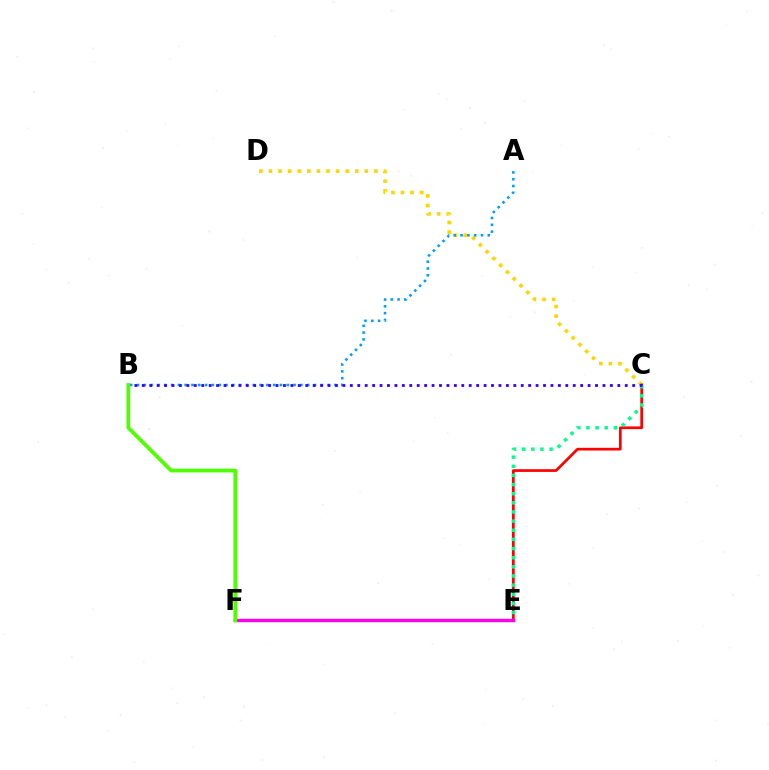{('C', 'D'): [{'color': '#ffd500', 'line_style': 'dotted', 'thickness': 2.6}], ('A', 'B'): [{'color': '#009eff', 'line_style': 'dotted', 'thickness': 1.85}], ('C', 'E'): [{'color': '#ff0000', 'line_style': 'solid', 'thickness': 1.95}, {'color': '#00ff86', 'line_style': 'dotted', 'thickness': 2.48}], ('B', 'C'): [{'color': '#3700ff', 'line_style': 'dotted', 'thickness': 2.02}], ('E', 'F'): [{'color': '#ff00ed', 'line_style': 'solid', 'thickness': 2.43}], ('B', 'F'): [{'color': '#4fff00', 'line_style': 'solid', 'thickness': 2.7}]}